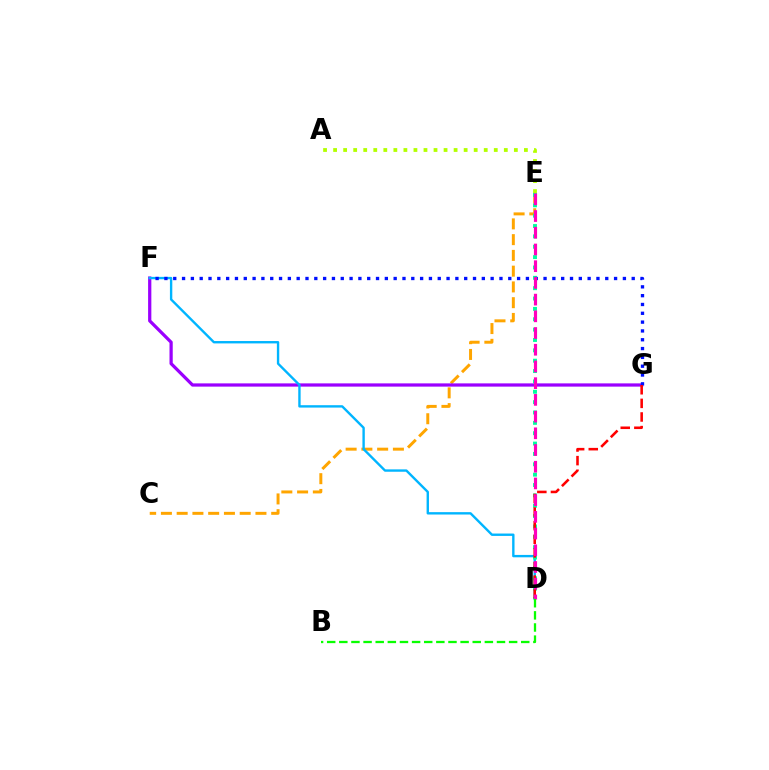{('C', 'E'): [{'color': '#ffa500', 'line_style': 'dashed', 'thickness': 2.14}], ('F', 'G'): [{'color': '#9b00ff', 'line_style': 'solid', 'thickness': 2.33}, {'color': '#0010ff', 'line_style': 'dotted', 'thickness': 2.4}], ('D', 'F'): [{'color': '#00b5ff', 'line_style': 'solid', 'thickness': 1.71}], ('D', 'E'): [{'color': '#00ff9d', 'line_style': 'dotted', 'thickness': 2.81}, {'color': '#ff00bd', 'line_style': 'dashed', 'thickness': 2.27}], ('A', 'E'): [{'color': '#b3ff00', 'line_style': 'dotted', 'thickness': 2.73}], ('D', 'G'): [{'color': '#ff0000', 'line_style': 'dashed', 'thickness': 1.85}], ('B', 'D'): [{'color': '#08ff00', 'line_style': 'dashed', 'thickness': 1.65}]}